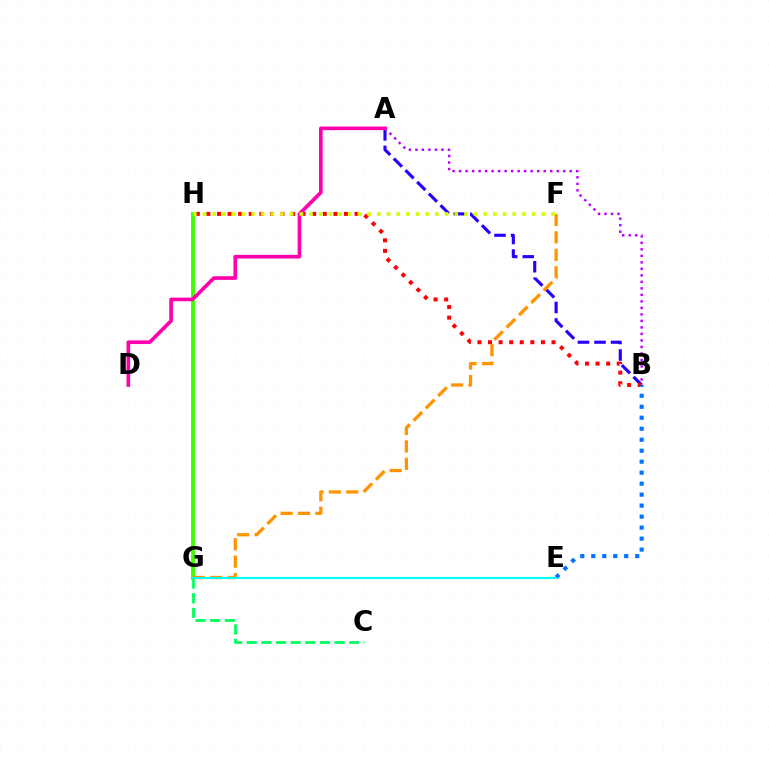{('A', 'B'): [{'color': '#2500ff', 'line_style': 'dashed', 'thickness': 2.25}, {'color': '#b900ff', 'line_style': 'dotted', 'thickness': 1.77}], ('B', 'H'): [{'color': '#ff0000', 'line_style': 'dotted', 'thickness': 2.88}], ('B', 'E'): [{'color': '#0074ff', 'line_style': 'dotted', 'thickness': 2.98}], ('G', 'H'): [{'color': '#3dff00', 'line_style': 'solid', 'thickness': 2.79}], ('F', 'G'): [{'color': '#ff9400', 'line_style': 'dashed', 'thickness': 2.37}], ('E', 'G'): [{'color': '#00fff6', 'line_style': 'solid', 'thickness': 1.51}], ('C', 'G'): [{'color': '#00ff5c', 'line_style': 'dashed', 'thickness': 1.99}], ('A', 'D'): [{'color': '#ff00ac', 'line_style': 'solid', 'thickness': 2.63}], ('F', 'H'): [{'color': '#d1ff00', 'line_style': 'dotted', 'thickness': 2.63}]}